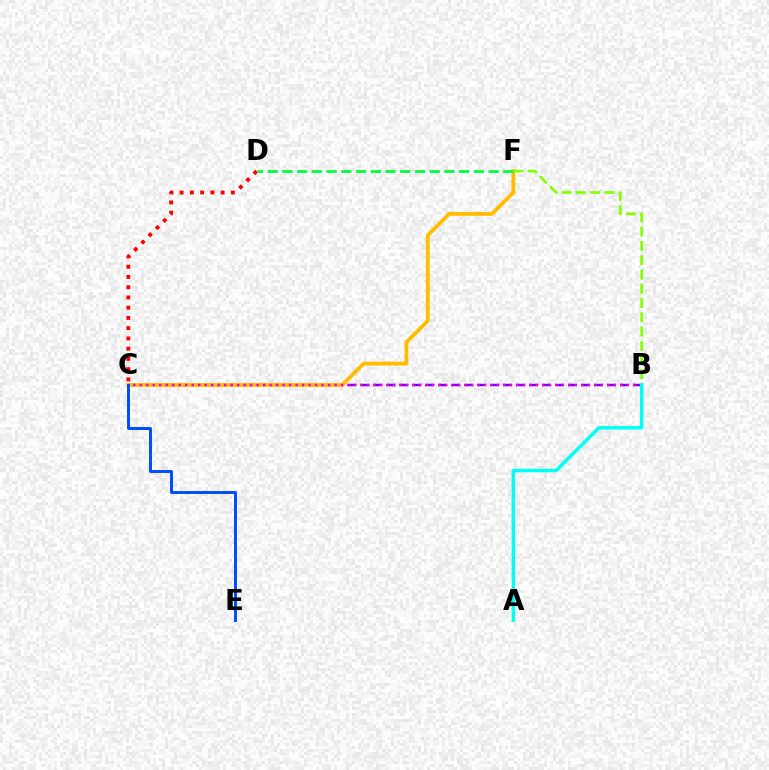{('B', 'C'): [{'color': '#7200ff', 'line_style': 'dashed', 'thickness': 1.76}, {'color': '#ff00cf', 'line_style': 'dotted', 'thickness': 1.76}], ('C', 'D'): [{'color': '#ff0000', 'line_style': 'dotted', 'thickness': 2.78}], ('C', 'F'): [{'color': '#ffbd00', 'line_style': 'solid', 'thickness': 2.74}], ('D', 'F'): [{'color': '#00ff39', 'line_style': 'dashed', 'thickness': 2.0}], ('C', 'E'): [{'color': '#004bff', 'line_style': 'solid', 'thickness': 2.12}], ('B', 'F'): [{'color': '#84ff00', 'line_style': 'dashed', 'thickness': 1.94}], ('A', 'B'): [{'color': '#00fff6', 'line_style': 'solid', 'thickness': 2.5}]}